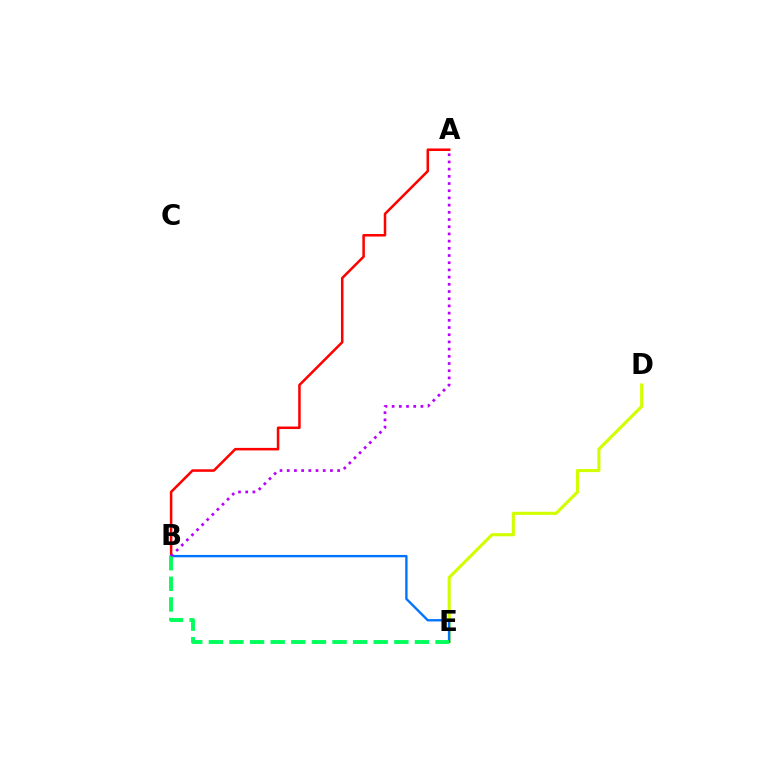{('A', 'B'): [{'color': '#ff0000', 'line_style': 'solid', 'thickness': 1.82}, {'color': '#b900ff', 'line_style': 'dotted', 'thickness': 1.96}], ('D', 'E'): [{'color': '#d1ff00', 'line_style': 'solid', 'thickness': 2.24}], ('B', 'E'): [{'color': '#0074ff', 'line_style': 'solid', 'thickness': 1.7}, {'color': '#00ff5c', 'line_style': 'dashed', 'thickness': 2.8}]}